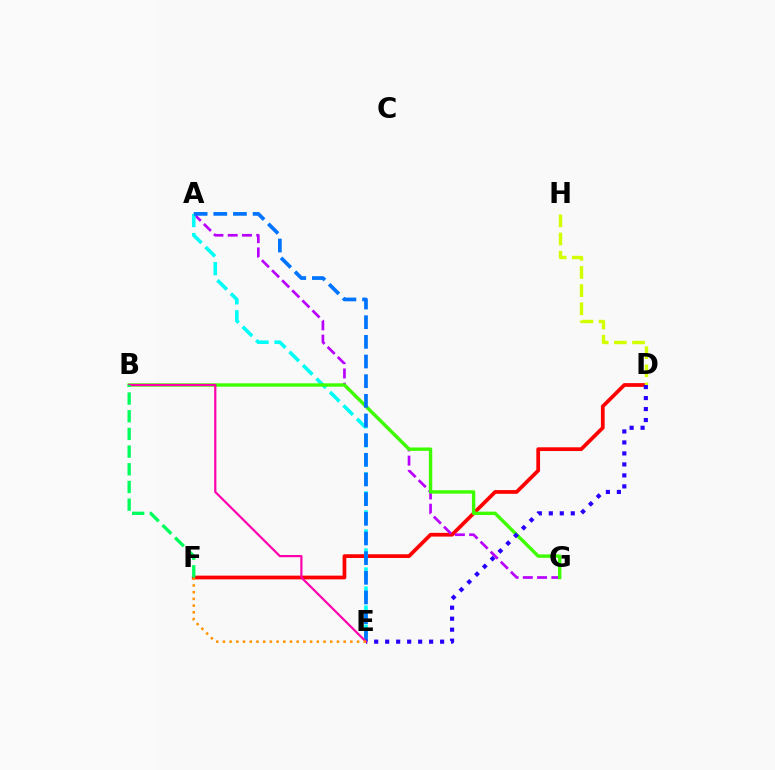{('D', 'F'): [{'color': '#ff0000', 'line_style': 'solid', 'thickness': 2.69}], ('A', 'G'): [{'color': '#b900ff', 'line_style': 'dashed', 'thickness': 1.94}], ('A', 'E'): [{'color': '#00fff6', 'line_style': 'dashed', 'thickness': 2.59}, {'color': '#0074ff', 'line_style': 'dashed', 'thickness': 2.67}], ('B', 'G'): [{'color': '#3dff00', 'line_style': 'solid', 'thickness': 2.43}], ('D', 'H'): [{'color': '#d1ff00', 'line_style': 'dashed', 'thickness': 2.47}], ('D', 'E'): [{'color': '#2500ff', 'line_style': 'dotted', 'thickness': 2.98}], ('B', 'E'): [{'color': '#ff00ac', 'line_style': 'solid', 'thickness': 1.58}], ('E', 'F'): [{'color': '#ff9400', 'line_style': 'dotted', 'thickness': 1.82}], ('B', 'F'): [{'color': '#00ff5c', 'line_style': 'dashed', 'thickness': 2.4}]}